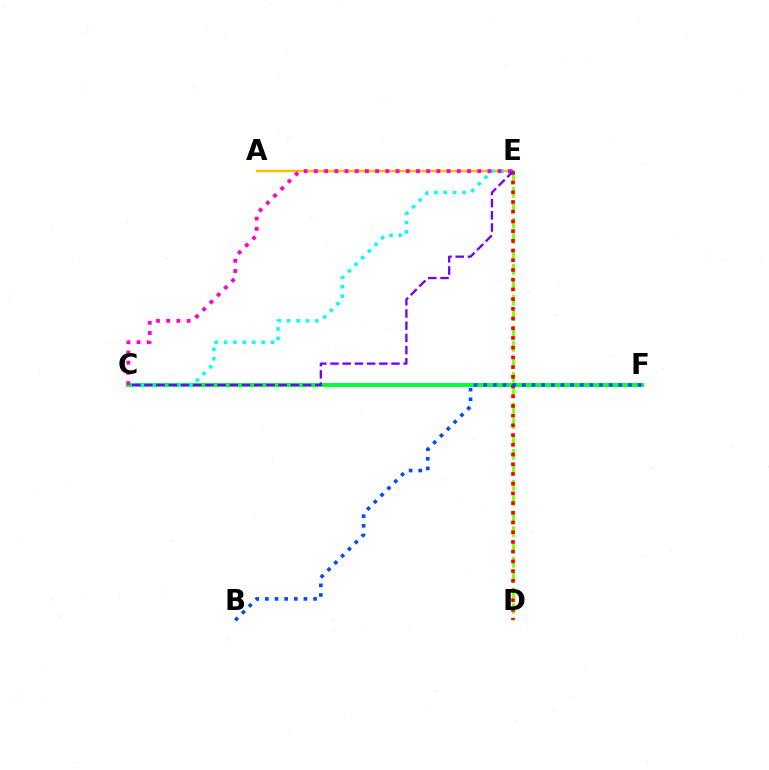{('C', 'F'): [{'color': '#00ff39', 'line_style': 'solid', 'thickness': 2.85}], ('A', 'E'): [{'color': '#ffbd00', 'line_style': 'solid', 'thickness': 1.78}], ('D', 'E'): [{'color': '#84ff00', 'line_style': 'dashed', 'thickness': 2.09}, {'color': '#ff0000', 'line_style': 'dotted', 'thickness': 2.64}], ('C', 'E'): [{'color': '#00fff6', 'line_style': 'dotted', 'thickness': 2.55}, {'color': '#ff00cf', 'line_style': 'dotted', 'thickness': 2.77}, {'color': '#7200ff', 'line_style': 'dashed', 'thickness': 1.66}], ('B', 'F'): [{'color': '#004bff', 'line_style': 'dotted', 'thickness': 2.62}]}